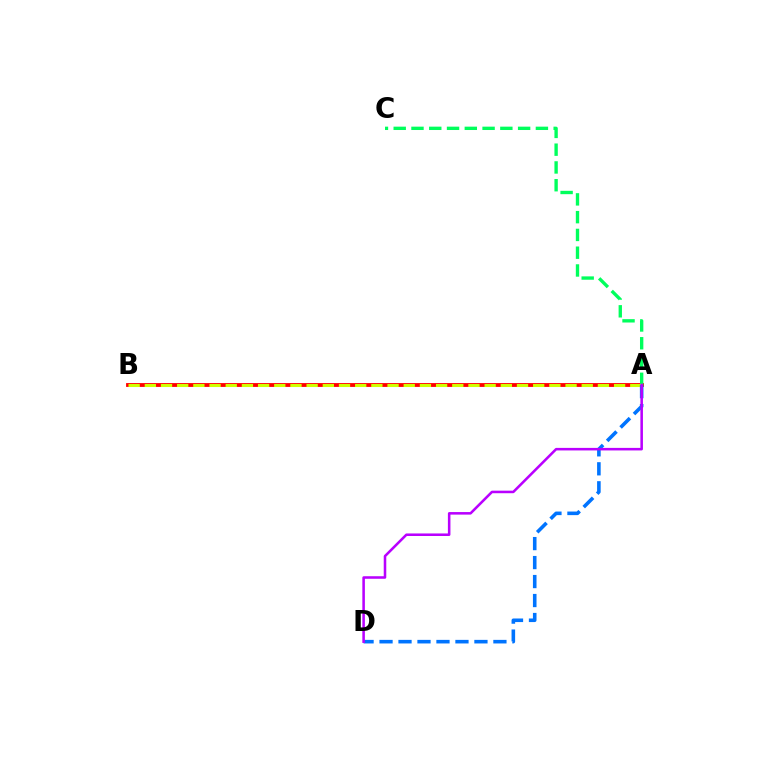{('A', 'B'): [{'color': '#ff0000', 'line_style': 'solid', 'thickness': 2.76}, {'color': '#d1ff00', 'line_style': 'dashed', 'thickness': 2.2}], ('A', 'C'): [{'color': '#00ff5c', 'line_style': 'dashed', 'thickness': 2.41}], ('A', 'D'): [{'color': '#0074ff', 'line_style': 'dashed', 'thickness': 2.58}, {'color': '#b900ff', 'line_style': 'solid', 'thickness': 1.84}]}